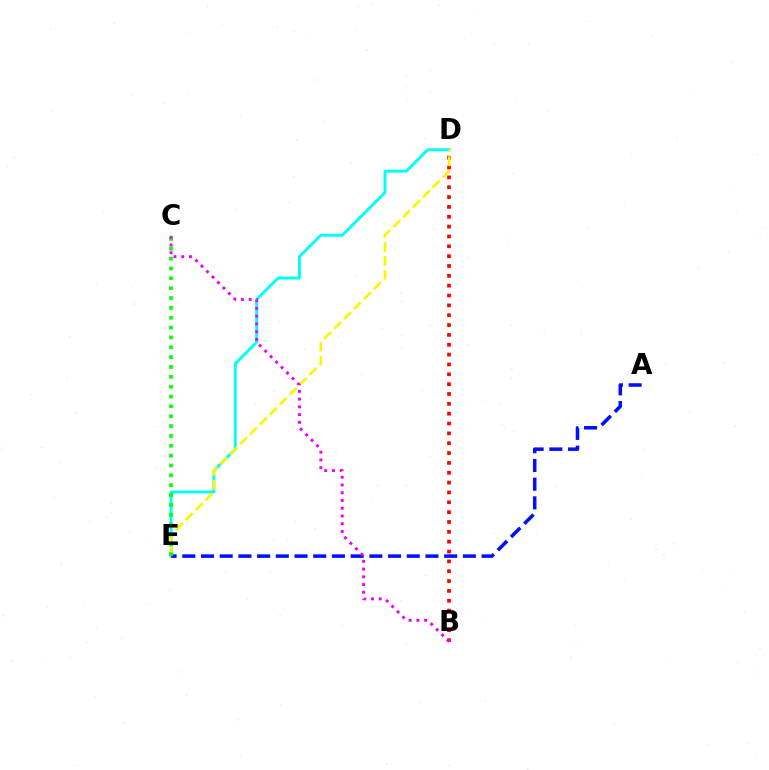{('D', 'E'): [{'color': '#00fff6', 'line_style': 'solid', 'thickness': 2.11}, {'color': '#fcf500', 'line_style': 'dashed', 'thickness': 1.91}], ('A', 'E'): [{'color': '#0010ff', 'line_style': 'dashed', 'thickness': 2.54}], ('B', 'D'): [{'color': '#ff0000', 'line_style': 'dotted', 'thickness': 2.68}], ('C', 'E'): [{'color': '#08ff00', 'line_style': 'dotted', 'thickness': 2.68}], ('B', 'C'): [{'color': '#ee00ff', 'line_style': 'dotted', 'thickness': 2.1}]}